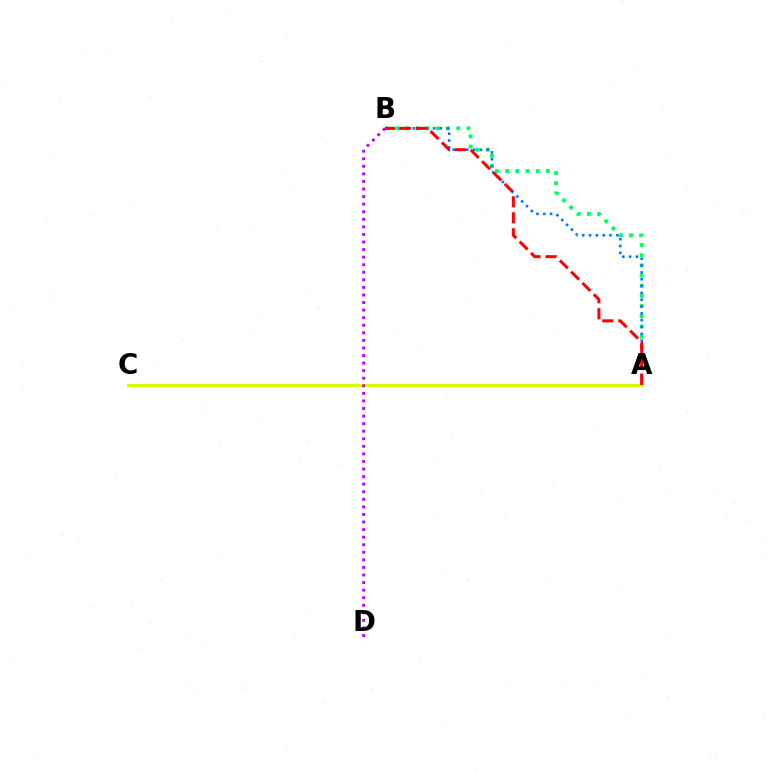{('A', 'B'): [{'color': '#00ff5c', 'line_style': 'dotted', 'thickness': 2.77}, {'color': '#0074ff', 'line_style': 'dotted', 'thickness': 1.86}, {'color': '#ff0000', 'line_style': 'dashed', 'thickness': 2.17}], ('A', 'C'): [{'color': '#d1ff00', 'line_style': 'solid', 'thickness': 2.17}], ('B', 'D'): [{'color': '#b900ff', 'line_style': 'dotted', 'thickness': 2.06}]}